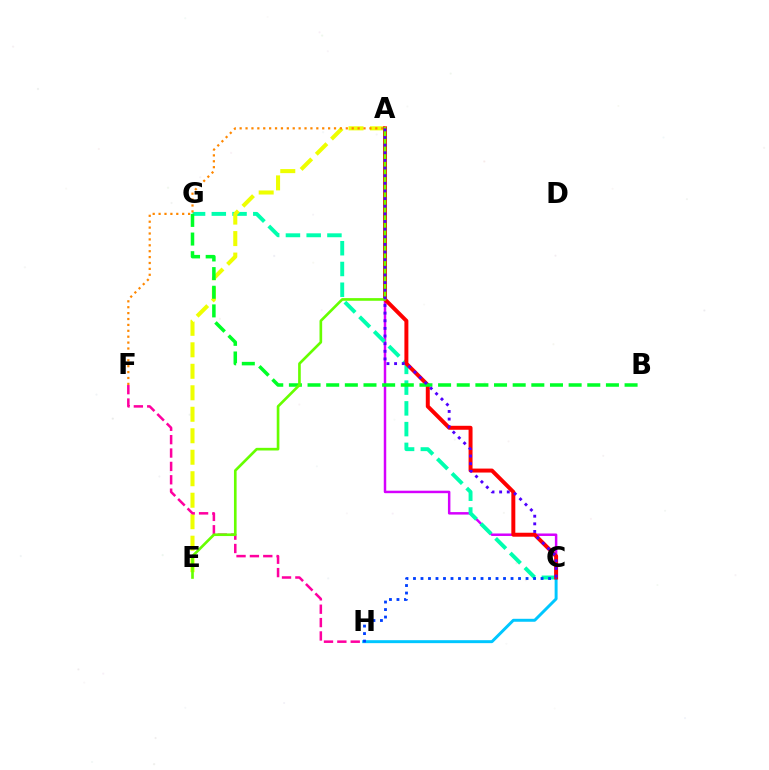{('A', 'C'): [{'color': '#d600ff', 'line_style': 'solid', 'thickness': 1.79}, {'color': '#ff0000', 'line_style': 'solid', 'thickness': 2.85}, {'color': '#4f00ff', 'line_style': 'dotted', 'thickness': 2.07}], ('C', 'G'): [{'color': '#00ffaf', 'line_style': 'dashed', 'thickness': 2.82}], ('C', 'H'): [{'color': '#00c7ff', 'line_style': 'solid', 'thickness': 2.13}, {'color': '#003fff', 'line_style': 'dotted', 'thickness': 2.04}], ('A', 'E'): [{'color': '#eeff00', 'line_style': 'dashed', 'thickness': 2.92}, {'color': '#66ff00', 'line_style': 'solid', 'thickness': 1.91}], ('A', 'F'): [{'color': '#ff8800', 'line_style': 'dotted', 'thickness': 1.6}], ('F', 'H'): [{'color': '#ff00a0', 'line_style': 'dashed', 'thickness': 1.82}], ('B', 'G'): [{'color': '#00ff27', 'line_style': 'dashed', 'thickness': 2.53}]}